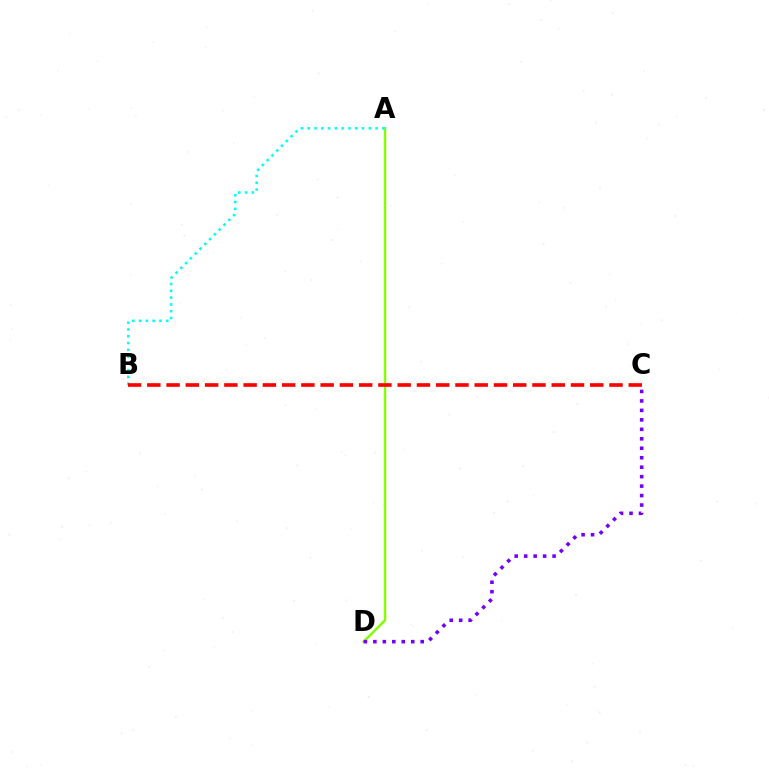{('A', 'D'): [{'color': '#84ff00', 'line_style': 'solid', 'thickness': 1.76}], ('C', 'D'): [{'color': '#7200ff', 'line_style': 'dotted', 'thickness': 2.57}], ('A', 'B'): [{'color': '#00fff6', 'line_style': 'dotted', 'thickness': 1.84}], ('B', 'C'): [{'color': '#ff0000', 'line_style': 'dashed', 'thickness': 2.62}]}